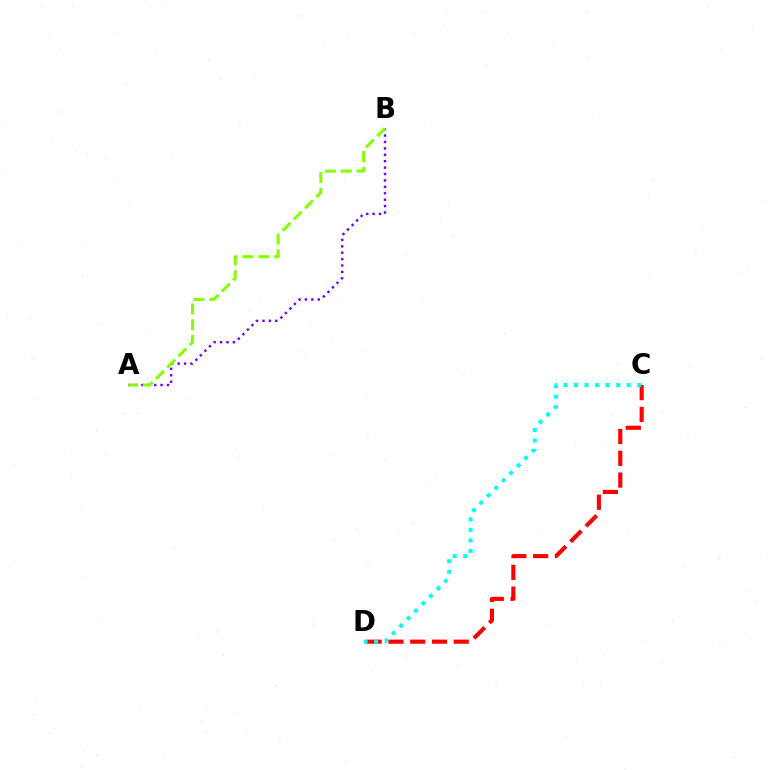{('A', 'B'): [{'color': '#7200ff', 'line_style': 'dotted', 'thickness': 1.74}, {'color': '#84ff00', 'line_style': 'dashed', 'thickness': 2.16}], ('C', 'D'): [{'color': '#ff0000', 'line_style': 'dashed', 'thickness': 2.96}, {'color': '#00fff6', 'line_style': 'dotted', 'thickness': 2.86}]}